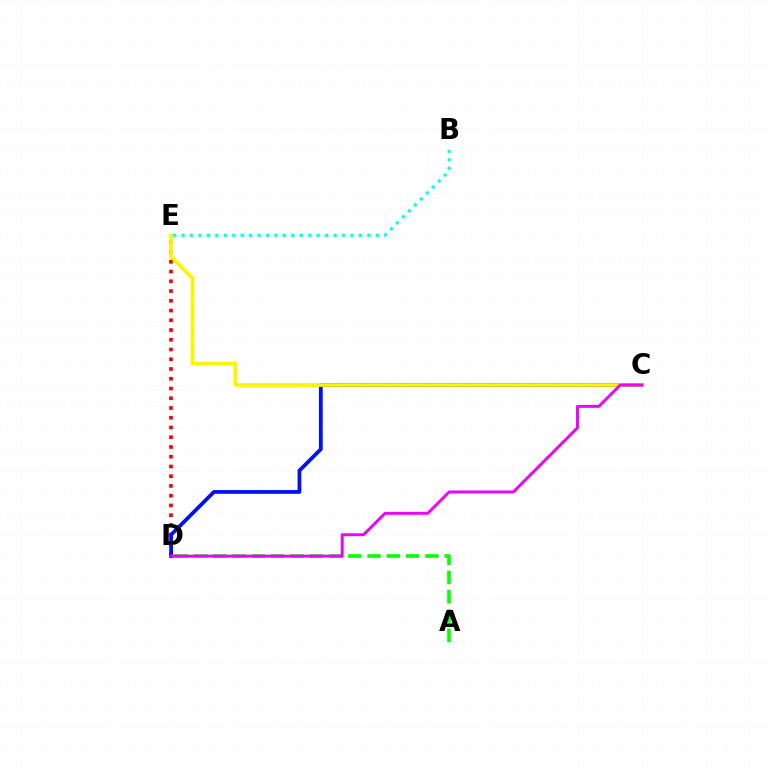{('D', 'E'): [{'color': '#ff0000', 'line_style': 'dotted', 'thickness': 2.65}], ('A', 'D'): [{'color': '#08ff00', 'line_style': 'dashed', 'thickness': 2.62}], ('C', 'D'): [{'color': '#0010ff', 'line_style': 'solid', 'thickness': 2.72}, {'color': '#ee00ff', 'line_style': 'solid', 'thickness': 2.11}], ('C', 'E'): [{'color': '#fcf500', 'line_style': 'solid', 'thickness': 2.65}], ('B', 'E'): [{'color': '#00fff6', 'line_style': 'dotted', 'thickness': 2.29}]}